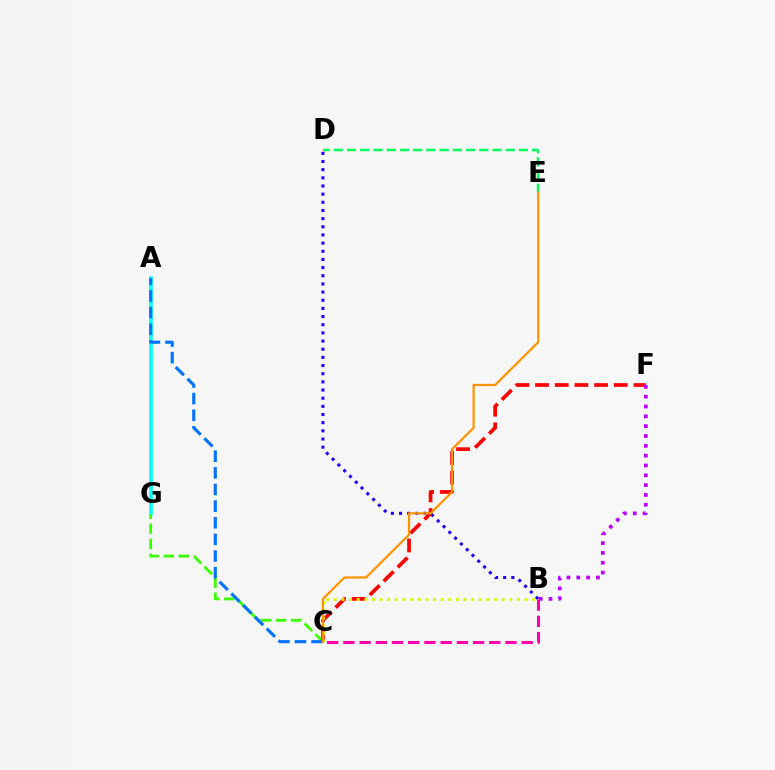{('C', 'G'): [{'color': '#3dff00', 'line_style': 'dashed', 'thickness': 2.06}], ('B', 'D'): [{'color': '#2500ff', 'line_style': 'dotted', 'thickness': 2.22}], ('D', 'E'): [{'color': '#00ff5c', 'line_style': 'dashed', 'thickness': 1.8}], ('C', 'F'): [{'color': '#ff0000', 'line_style': 'dashed', 'thickness': 2.67}], ('A', 'G'): [{'color': '#00fff6', 'line_style': 'solid', 'thickness': 2.59}], ('B', 'F'): [{'color': '#b900ff', 'line_style': 'dotted', 'thickness': 2.67}], ('A', 'C'): [{'color': '#0074ff', 'line_style': 'dashed', 'thickness': 2.26}], ('B', 'C'): [{'color': '#d1ff00', 'line_style': 'dotted', 'thickness': 2.07}, {'color': '#ff00ac', 'line_style': 'dashed', 'thickness': 2.2}], ('C', 'E'): [{'color': '#ff9400', 'line_style': 'solid', 'thickness': 1.62}]}